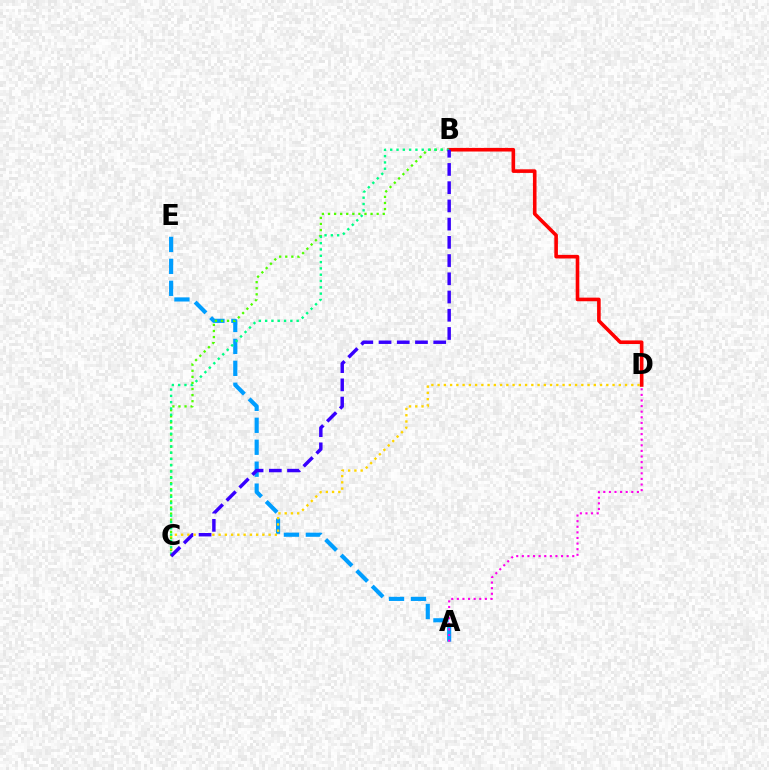{('A', 'E'): [{'color': '#009eff', 'line_style': 'dashed', 'thickness': 2.98}], ('B', 'C'): [{'color': '#4fff00', 'line_style': 'dotted', 'thickness': 1.65}, {'color': '#00ff86', 'line_style': 'dotted', 'thickness': 1.71}, {'color': '#3700ff', 'line_style': 'dashed', 'thickness': 2.48}], ('A', 'D'): [{'color': '#ff00ed', 'line_style': 'dotted', 'thickness': 1.52}], ('B', 'D'): [{'color': '#ff0000', 'line_style': 'solid', 'thickness': 2.59}], ('C', 'D'): [{'color': '#ffd500', 'line_style': 'dotted', 'thickness': 1.7}]}